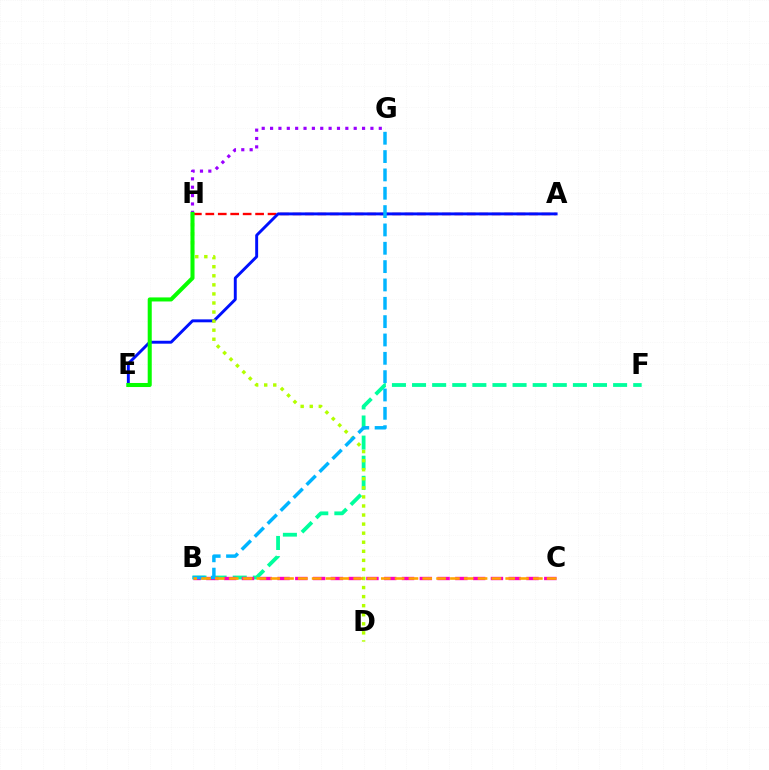{('G', 'H'): [{'color': '#9b00ff', 'line_style': 'dotted', 'thickness': 2.27}], ('A', 'H'): [{'color': '#ff0000', 'line_style': 'dashed', 'thickness': 1.69}], ('A', 'E'): [{'color': '#0010ff', 'line_style': 'solid', 'thickness': 2.1}], ('B', 'F'): [{'color': '#00ff9d', 'line_style': 'dashed', 'thickness': 2.73}], ('B', 'C'): [{'color': '#ff00bd', 'line_style': 'dashed', 'thickness': 2.42}, {'color': '#ffa500', 'line_style': 'dashed', 'thickness': 1.88}], ('D', 'H'): [{'color': '#b3ff00', 'line_style': 'dotted', 'thickness': 2.46}], ('B', 'G'): [{'color': '#00b5ff', 'line_style': 'dashed', 'thickness': 2.49}], ('E', 'H'): [{'color': '#08ff00', 'line_style': 'solid', 'thickness': 2.91}]}